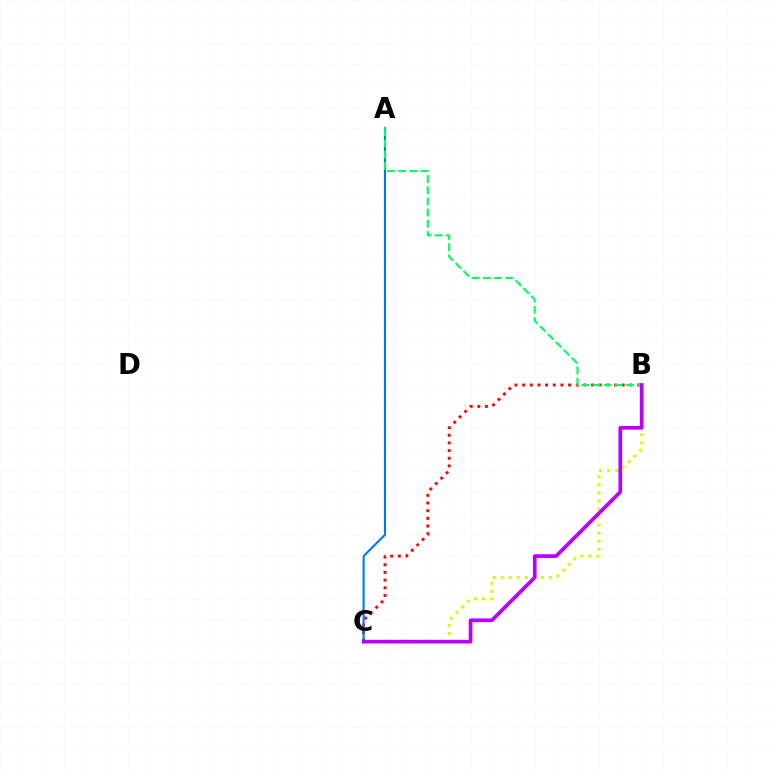{('B', 'C'): [{'color': '#ff0000', 'line_style': 'dotted', 'thickness': 2.08}, {'color': '#d1ff00', 'line_style': 'dotted', 'thickness': 2.18}, {'color': '#b900ff', 'line_style': 'solid', 'thickness': 2.66}], ('A', 'C'): [{'color': '#0074ff', 'line_style': 'solid', 'thickness': 1.52}], ('A', 'B'): [{'color': '#00ff5c', 'line_style': 'dashed', 'thickness': 1.52}]}